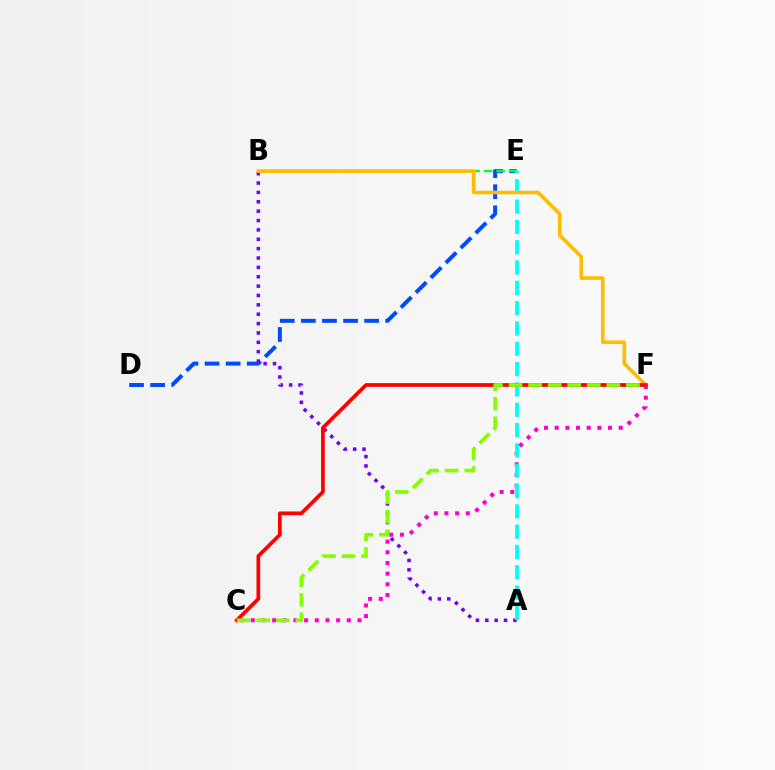{('D', 'E'): [{'color': '#004bff', 'line_style': 'dashed', 'thickness': 2.86}], ('C', 'F'): [{'color': '#ff00cf', 'line_style': 'dotted', 'thickness': 2.9}, {'color': '#ff0000', 'line_style': 'solid', 'thickness': 2.68}, {'color': '#84ff00', 'line_style': 'dashed', 'thickness': 2.66}], ('B', 'E'): [{'color': '#00ff39', 'line_style': 'dashed', 'thickness': 1.7}], ('A', 'B'): [{'color': '#7200ff', 'line_style': 'dotted', 'thickness': 2.55}], ('A', 'E'): [{'color': '#00fff6', 'line_style': 'dashed', 'thickness': 2.76}], ('B', 'F'): [{'color': '#ffbd00', 'line_style': 'solid', 'thickness': 2.6}]}